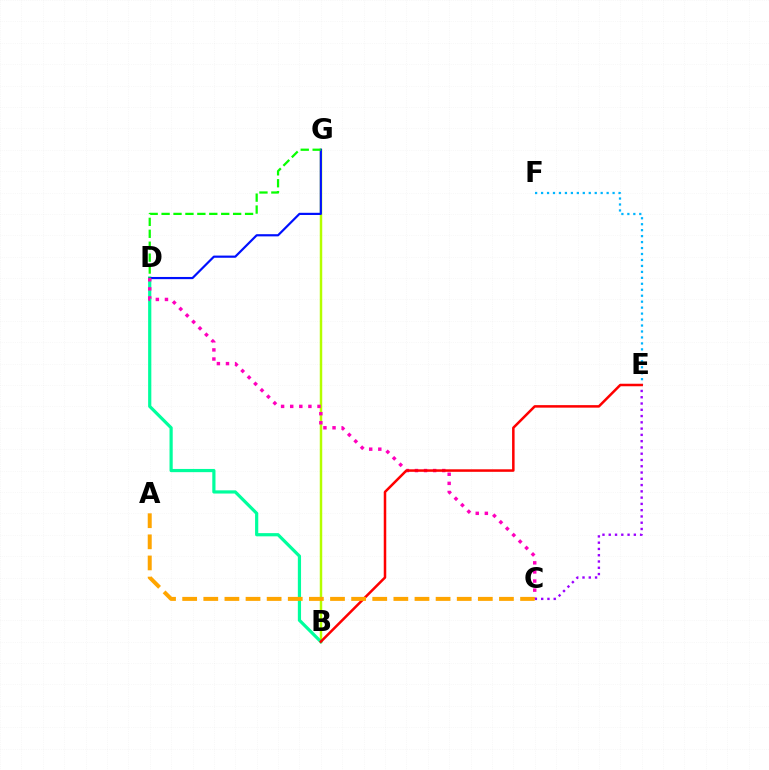{('B', 'G'): [{'color': '#b3ff00', 'line_style': 'solid', 'thickness': 1.78}], ('E', 'F'): [{'color': '#00b5ff', 'line_style': 'dotted', 'thickness': 1.62}], ('B', 'D'): [{'color': '#00ff9d', 'line_style': 'solid', 'thickness': 2.31}], ('D', 'G'): [{'color': '#0010ff', 'line_style': 'solid', 'thickness': 1.57}, {'color': '#08ff00', 'line_style': 'dashed', 'thickness': 1.62}], ('C', 'D'): [{'color': '#ff00bd', 'line_style': 'dotted', 'thickness': 2.47}], ('C', 'E'): [{'color': '#9b00ff', 'line_style': 'dotted', 'thickness': 1.7}], ('B', 'E'): [{'color': '#ff0000', 'line_style': 'solid', 'thickness': 1.81}], ('A', 'C'): [{'color': '#ffa500', 'line_style': 'dashed', 'thickness': 2.87}]}